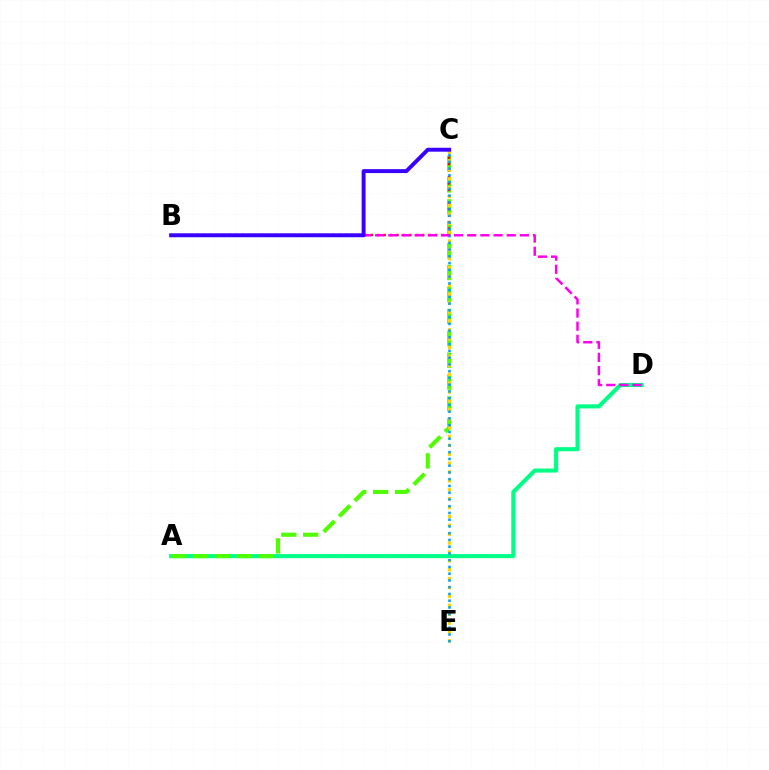{('A', 'D'): [{'color': '#00ff86', 'line_style': 'solid', 'thickness': 2.94}], ('A', 'C'): [{'color': '#4fff00', 'line_style': 'dashed', 'thickness': 2.98}], ('B', 'C'): [{'color': '#ff0000', 'line_style': 'dotted', 'thickness': 1.75}, {'color': '#3700ff', 'line_style': 'solid', 'thickness': 2.82}], ('C', 'E'): [{'color': '#ffd500', 'line_style': 'dotted', 'thickness': 2.41}, {'color': '#009eff', 'line_style': 'dotted', 'thickness': 1.83}], ('B', 'D'): [{'color': '#ff00ed', 'line_style': 'dashed', 'thickness': 1.79}]}